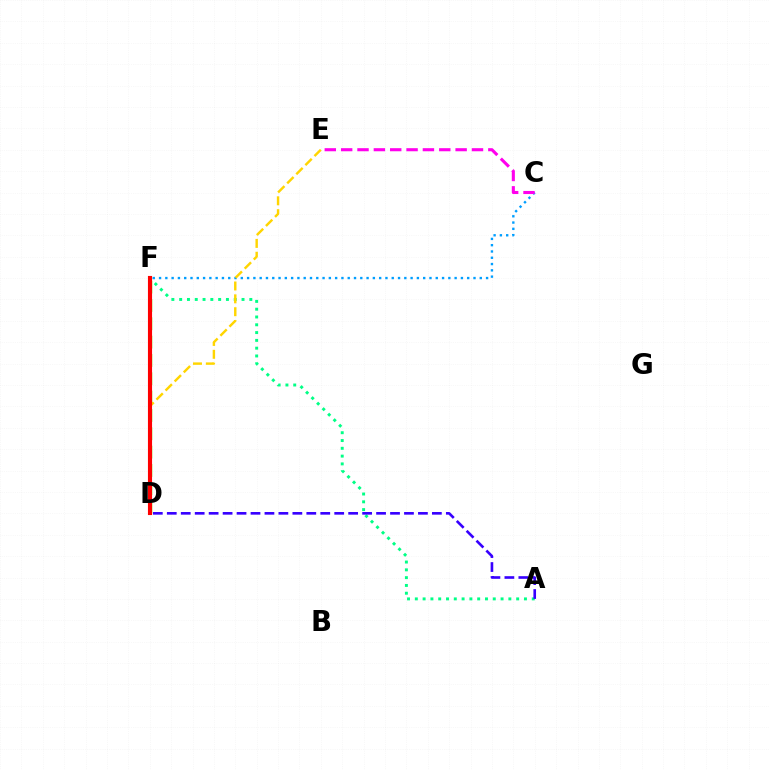{('A', 'F'): [{'color': '#00ff86', 'line_style': 'dotted', 'thickness': 2.12}], ('C', 'F'): [{'color': '#009eff', 'line_style': 'dotted', 'thickness': 1.71}], ('A', 'D'): [{'color': '#3700ff', 'line_style': 'dashed', 'thickness': 1.9}], ('D', 'F'): [{'color': '#4fff00', 'line_style': 'dashed', 'thickness': 2.49}, {'color': '#ff0000', 'line_style': 'solid', 'thickness': 2.96}], ('D', 'E'): [{'color': '#ffd500', 'line_style': 'dashed', 'thickness': 1.75}], ('C', 'E'): [{'color': '#ff00ed', 'line_style': 'dashed', 'thickness': 2.22}]}